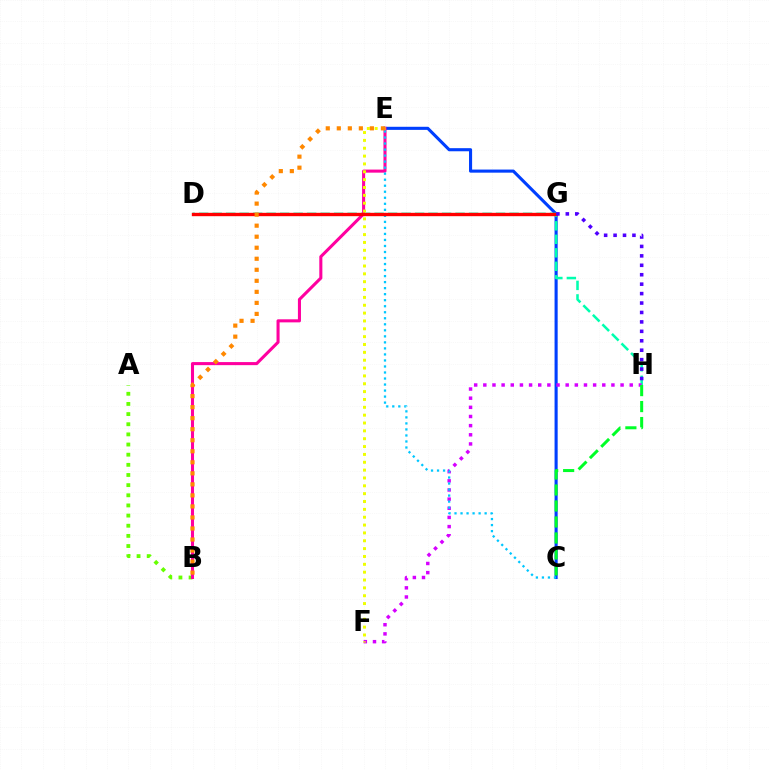{('C', 'E'): [{'color': '#003fff', 'line_style': 'solid', 'thickness': 2.23}, {'color': '#00c7ff', 'line_style': 'dotted', 'thickness': 1.64}], ('A', 'B'): [{'color': '#66ff00', 'line_style': 'dotted', 'thickness': 2.76}], ('D', 'H'): [{'color': '#00ffaf', 'line_style': 'dashed', 'thickness': 1.83}], ('F', 'H'): [{'color': '#d600ff', 'line_style': 'dotted', 'thickness': 2.49}], ('B', 'E'): [{'color': '#ff00a0', 'line_style': 'solid', 'thickness': 2.21}, {'color': '#ff8800', 'line_style': 'dotted', 'thickness': 3.0}], ('D', 'G'): [{'color': '#ff0000', 'line_style': 'solid', 'thickness': 2.42}], ('G', 'H'): [{'color': '#4f00ff', 'line_style': 'dotted', 'thickness': 2.56}], ('E', 'F'): [{'color': '#eeff00', 'line_style': 'dotted', 'thickness': 2.13}], ('C', 'H'): [{'color': '#00ff27', 'line_style': 'dashed', 'thickness': 2.17}]}